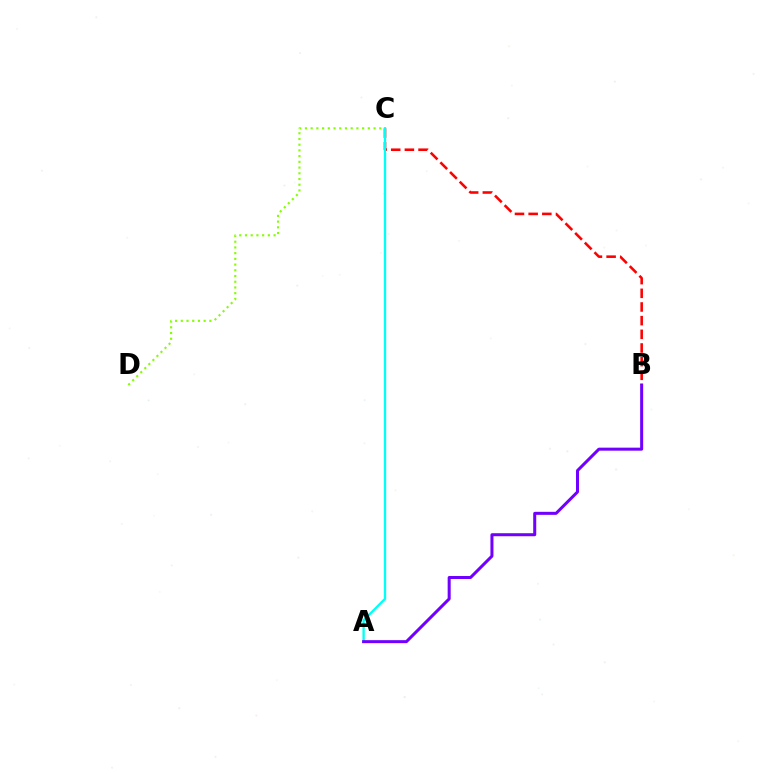{('B', 'C'): [{'color': '#ff0000', 'line_style': 'dashed', 'thickness': 1.86}], ('C', 'D'): [{'color': '#84ff00', 'line_style': 'dotted', 'thickness': 1.55}], ('A', 'C'): [{'color': '#00fff6', 'line_style': 'solid', 'thickness': 1.68}], ('A', 'B'): [{'color': '#7200ff', 'line_style': 'solid', 'thickness': 2.18}]}